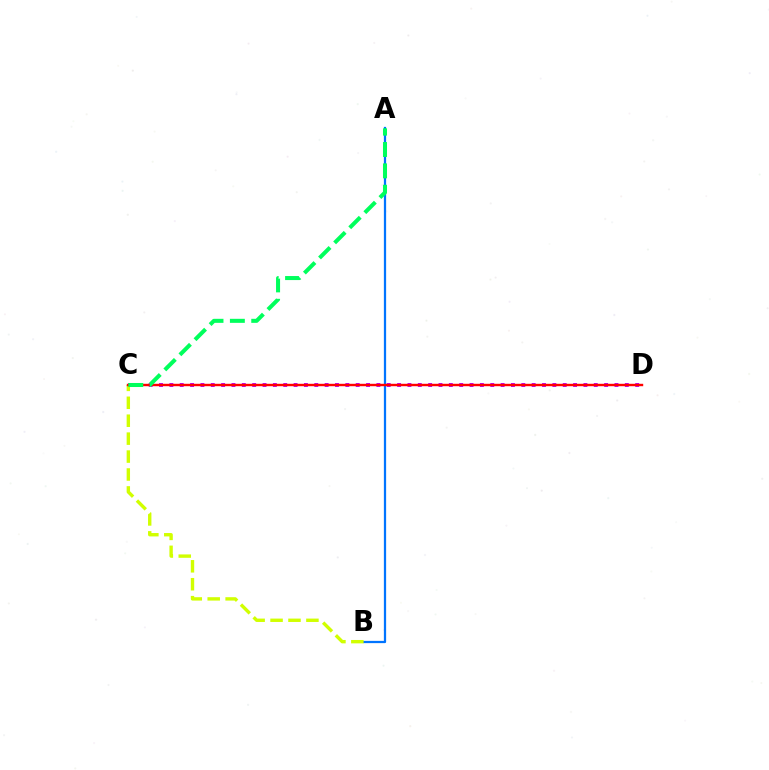{('C', 'D'): [{'color': '#b900ff', 'line_style': 'dotted', 'thickness': 2.81}, {'color': '#ff0000', 'line_style': 'solid', 'thickness': 1.74}], ('A', 'B'): [{'color': '#0074ff', 'line_style': 'solid', 'thickness': 1.62}], ('B', 'C'): [{'color': '#d1ff00', 'line_style': 'dashed', 'thickness': 2.44}], ('A', 'C'): [{'color': '#00ff5c', 'line_style': 'dashed', 'thickness': 2.9}]}